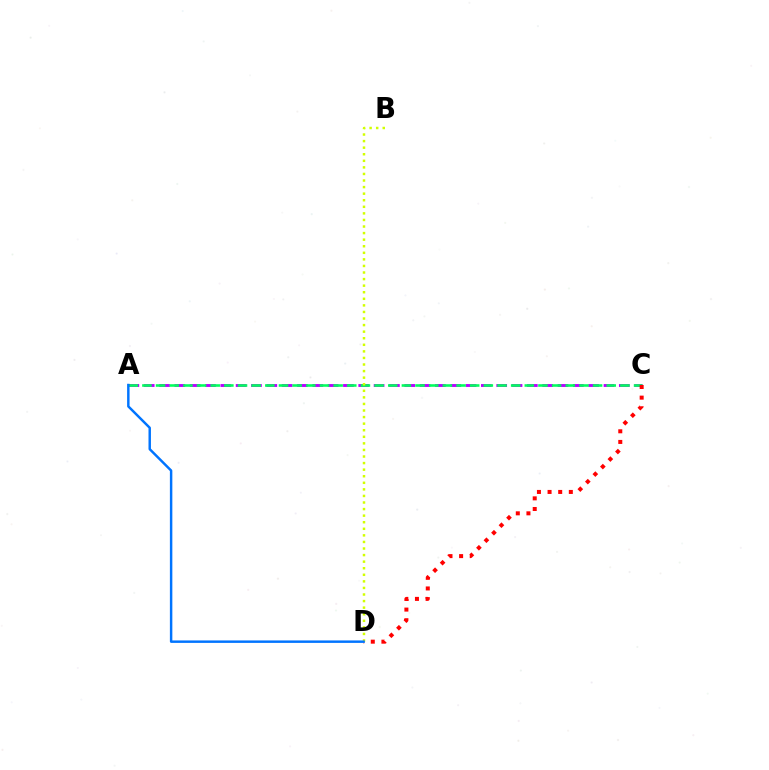{('A', 'C'): [{'color': '#b900ff', 'line_style': 'dashed', 'thickness': 2.08}, {'color': '#00ff5c', 'line_style': 'dashed', 'thickness': 1.86}], ('C', 'D'): [{'color': '#ff0000', 'line_style': 'dotted', 'thickness': 2.89}], ('B', 'D'): [{'color': '#d1ff00', 'line_style': 'dotted', 'thickness': 1.79}], ('A', 'D'): [{'color': '#0074ff', 'line_style': 'solid', 'thickness': 1.77}]}